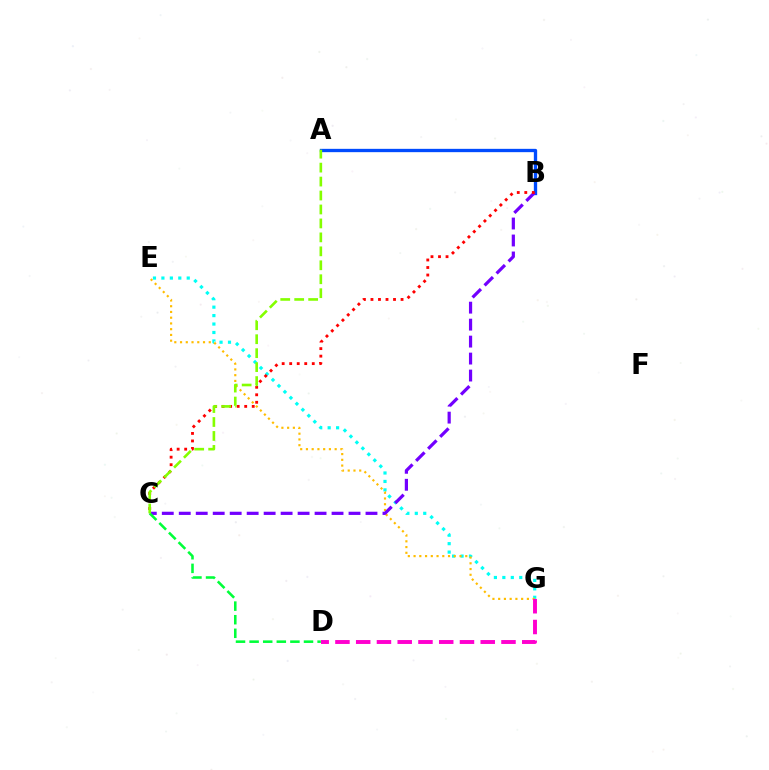{('E', 'G'): [{'color': '#00fff6', 'line_style': 'dotted', 'thickness': 2.29}, {'color': '#ffbd00', 'line_style': 'dotted', 'thickness': 1.56}], ('A', 'B'): [{'color': '#004bff', 'line_style': 'solid', 'thickness': 2.39}], ('D', 'G'): [{'color': '#ff00cf', 'line_style': 'dashed', 'thickness': 2.82}], ('B', 'C'): [{'color': '#7200ff', 'line_style': 'dashed', 'thickness': 2.31}, {'color': '#ff0000', 'line_style': 'dotted', 'thickness': 2.04}], ('C', 'D'): [{'color': '#00ff39', 'line_style': 'dashed', 'thickness': 1.85}], ('A', 'C'): [{'color': '#84ff00', 'line_style': 'dashed', 'thickness': 1.9}]}